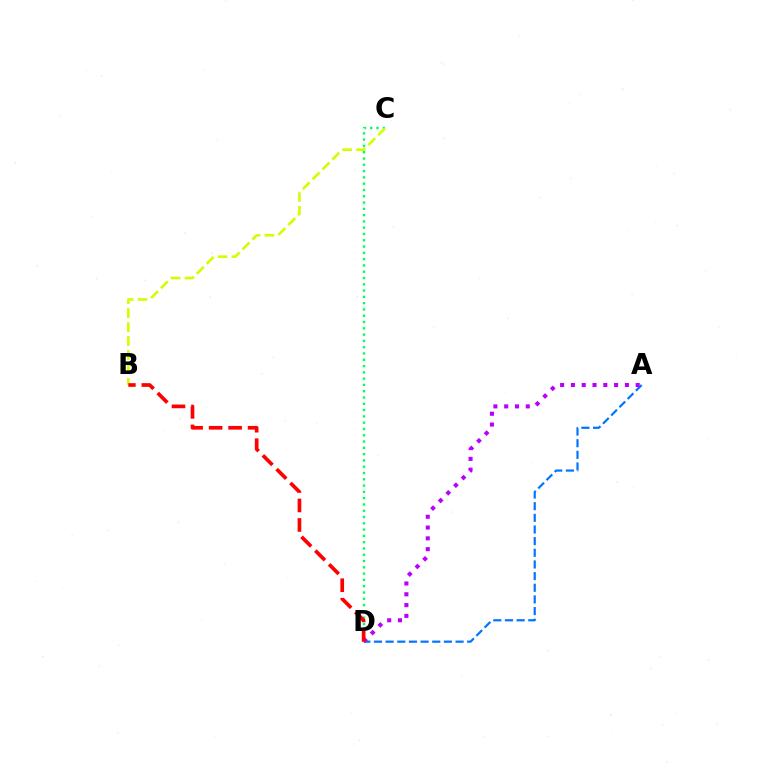{('A', 'D'): [{'color': '#0074ff', 'line_style': 'dashed', 'thickness': 1.58}, {'color': '#b900ff', 'line_style': 'dotted', 'thickness': 2.93}], ('C', 'D'): [{'color': '#00ff5c', 'line_style': 'dotted', 'thickness': 1.71}], ('B', 'C'): [{'color': '#d1ff00', 'line_style': 'dashed', 'thickness': 1.9}], ('B', 'D'): [{'color': '#ff0000', 'line_style': 'dashed', 'thickness': 2.65}]}